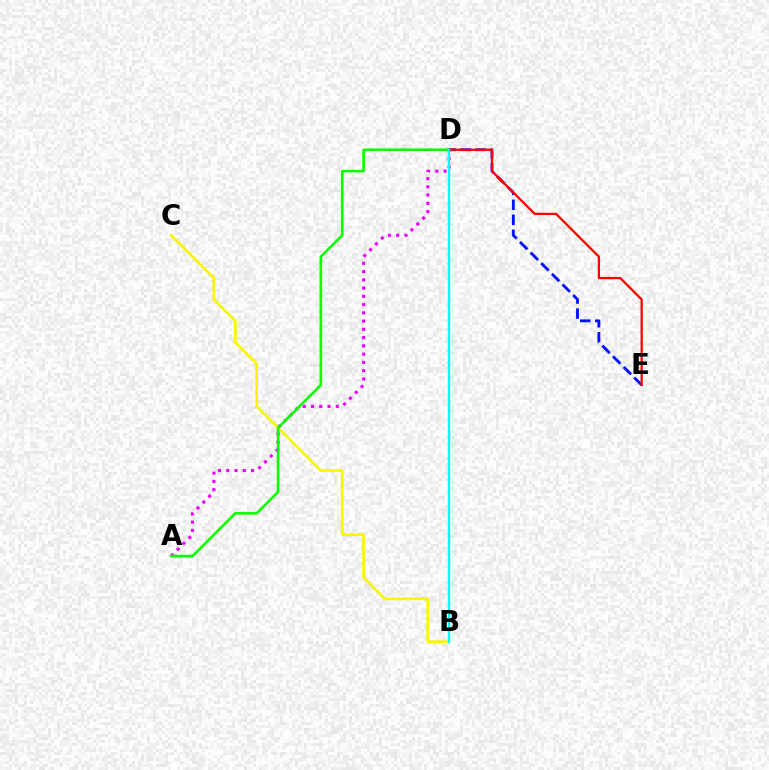{('D', 'E'): [{'color': '#0010ff', 'line_style': 'dashed', 'thickness': 2.04}, {'color': '#ff0000', 'line_style': 'solid', 'thickness': 1.63}], ('B', 'C'): [{'color': '#fcf500', 'line_style': 'solid', 'thickness': 1.91}], ('A', 'D'): [{'color': '#ee00ff', 'line_style': 'dotted', 'thickness': 2.24}, {'color': '#08ff00', 'line_style': 'solid', 'thickness': 1.86}], ('B', 'D'): [{'color': '#00fff6', 'line_style': 'solid', 'thickness': 1.71}]}